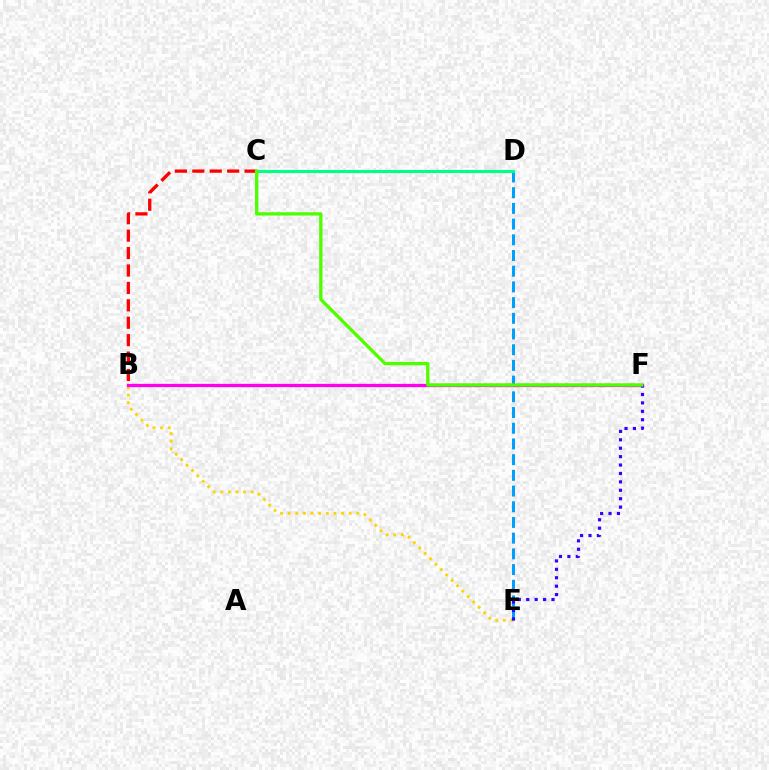{('B', 'E'): [{'color': '#ffd500', 'line_style': 'dotted', 'thickness': 2.07}], ('D', 'E'): [{'color': '#009eff', 'line_style': 'dashed', 'thickness': 2.13}], ('B', 'F'): [{'color': '#ff00ed', 'line_style': 'solid', 'thickness': 2.35}], ('B', 'C'): [{'color': '#ff0000', 'line_style': 'dashed', 'thickness': 2.37}], ('C', 'D'): [{'color': '#00ff86', 'line_style': 'solid', 'thickness': 2.24}], ('E', 'F'): [{'color': '#3700ff', 'line_style': 'dotted', 'thickness': 2.29}], ('C', 'F'): [{'color': '#4fff00', 'line_style': 'solid', 'thickness': 2.39}]}